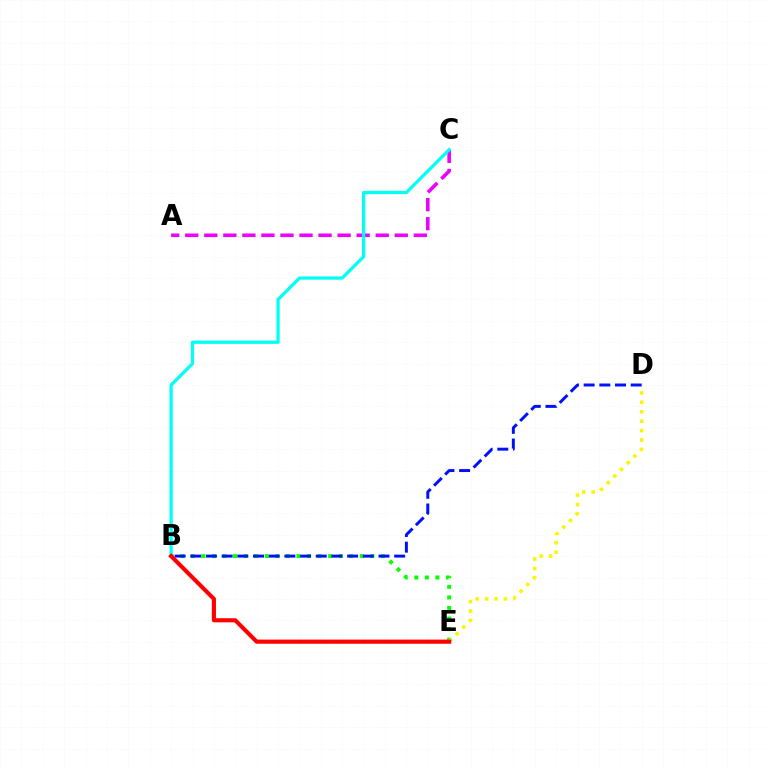{('A', 'C'): [{'color': '#ee00ff', 'line_style': 'dashed', 'thickness': 2.59}], ('B', 'E'): [{'color': '#08ff00', 'line_style': 'dotted', 'thickness': 2.87}, {'color': '#ff0000', 'line_style': 'solid', 'thickness': 2.97}], ('B', 'C'): [{'color': '#00fff6', 'line_style': 'solid', 'thickness': 2.34}], ('D', 'E'): [{'color': '#fcf500', 'line_style': 'dotted', 'thickness': 2.56}], ('B', 'D'): [{'color': '#0010ff', 'line_style': 'dashed', 'thickness': 2.13}]}